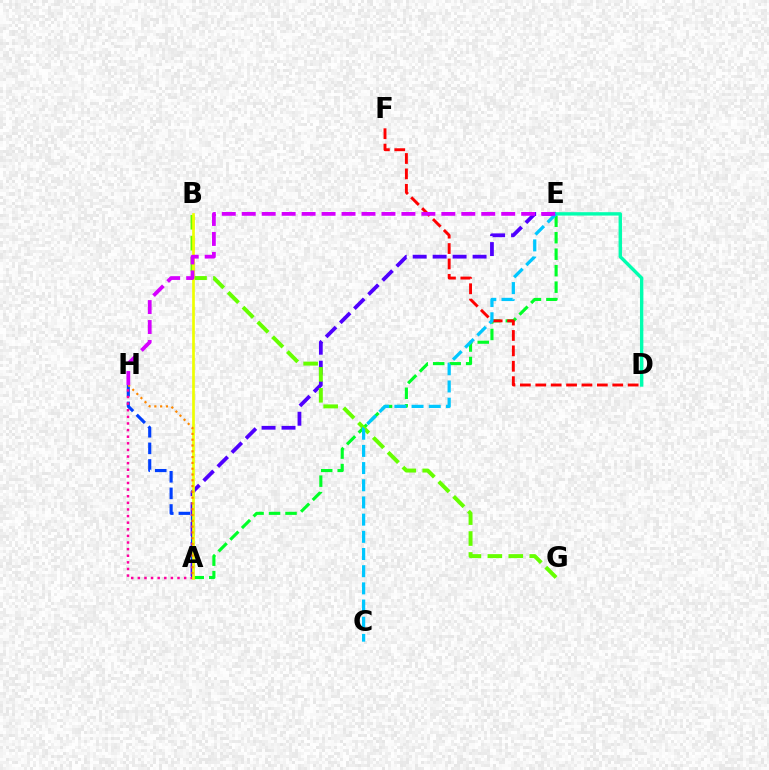{('A', 'H'): [{'color': '#003fff', 'line_style': 'dashed', 'thickness': 2.26}, {'color': '#ff00a0', 'line_style': 'dotted', 'thickness': 1.8}, {'color': '#ff8800', 'line_style': 'dotted', 'thickness': 1.57}], ('A', 'E'): [{'color': '#00ff27', 'line_style': 'dashed', 'thickness': 2.24}, {'color': '#4f00ff', 'line_style': 'dashed', 'thickness': 2.71}], ('D', 'F'): [{'color': '#ff0000', 'line_style': 'dashed', 'thickness': 2.09}], ('D', 'E'): [{'color': '#00ffaf', 'line_style': 'solid', 'thickness': 2.44}], ('B', 'G'): [{'color': '#66ff00', 'line_style': 'dashed', 'thickness': 2.84}], ('A', 'B'): [{'color': '#eeff00', 'line_style': 'solid', 'thickness': 1.93}], ('C', 'E'): [{'color': '#00c7ff', 'line_style': 'dashed', 'thickness': 2.33}], ('E', 'H'): [{'color': '#d600ff', 'line_style': 'dashed', 'thickness': 2.71}]}